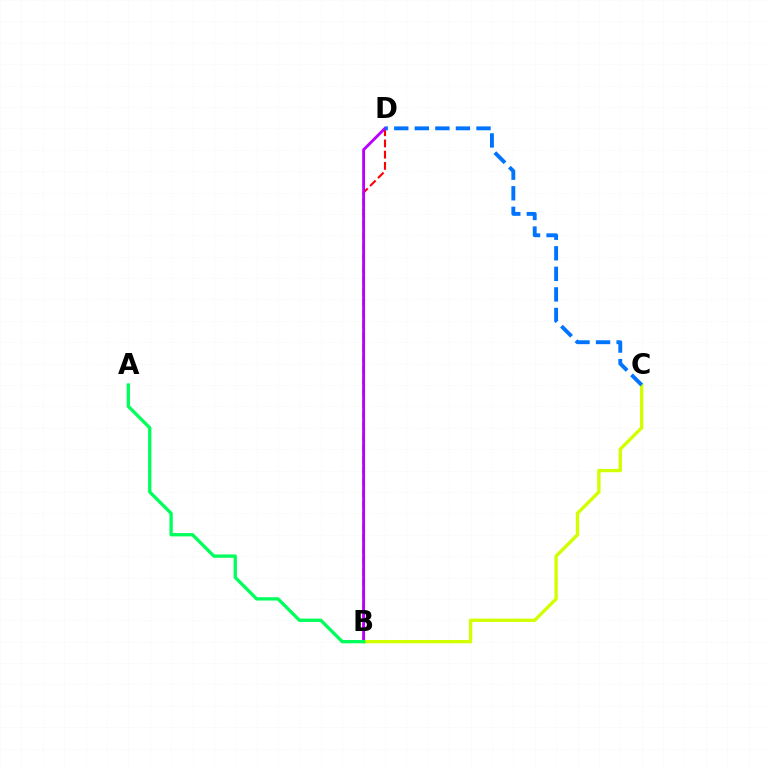{('B', 'D'): [{'color': '#ff0000', 'line_style': 'dashed', 'thickness': 1.52}, {'color': '#b900ff', 'line_style': 'solid', 'thickness': 2.07}], ('B', 'C'): [{'color': '#d1ff00', 'line_style': 'solid', 'thickness': 2.41}], ('A', 'B'): [{'color': '#00ff5c', 'line_style': 'solid', 'thickness': 2.38}], ('C', 'D'): [{'color': '#0074ff', 'line_style': 'dashed', 'thickness': 2.79}]}